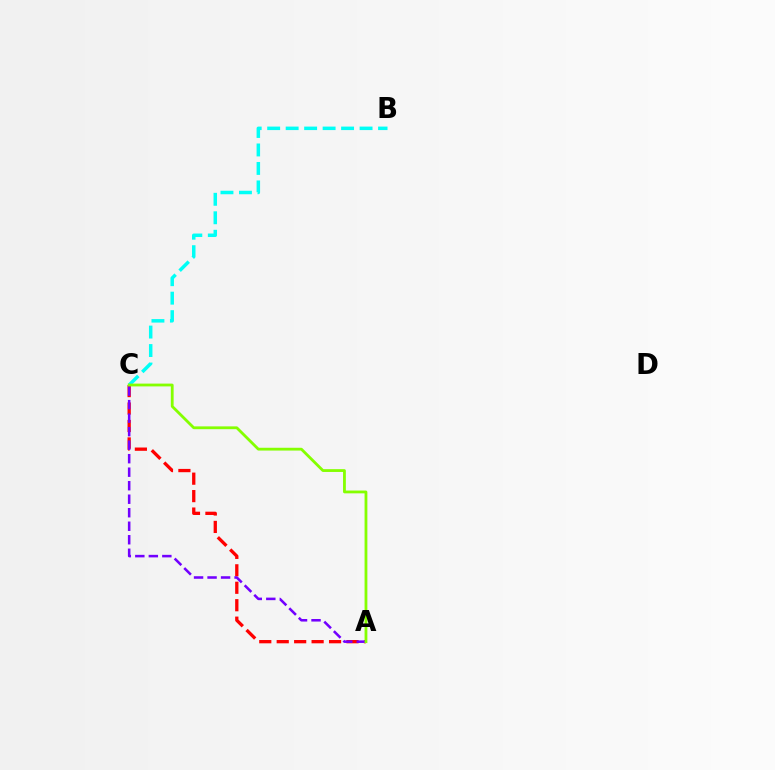{('B', 'C'): [{'color': '#00fff6', 'line_style': 'dashed', 'thickness': 2.51}], ('A', 'C'): [{'color': '#ff0000', 'line_style': 'dashed', 'thickness': 2.37}, {'color': '#7200ff', 'line_style': 'dashed', 'thickness': 1.84}, {'color': '#84ff00', 'line_style': 'solid', 'thickness': 2.02}]}